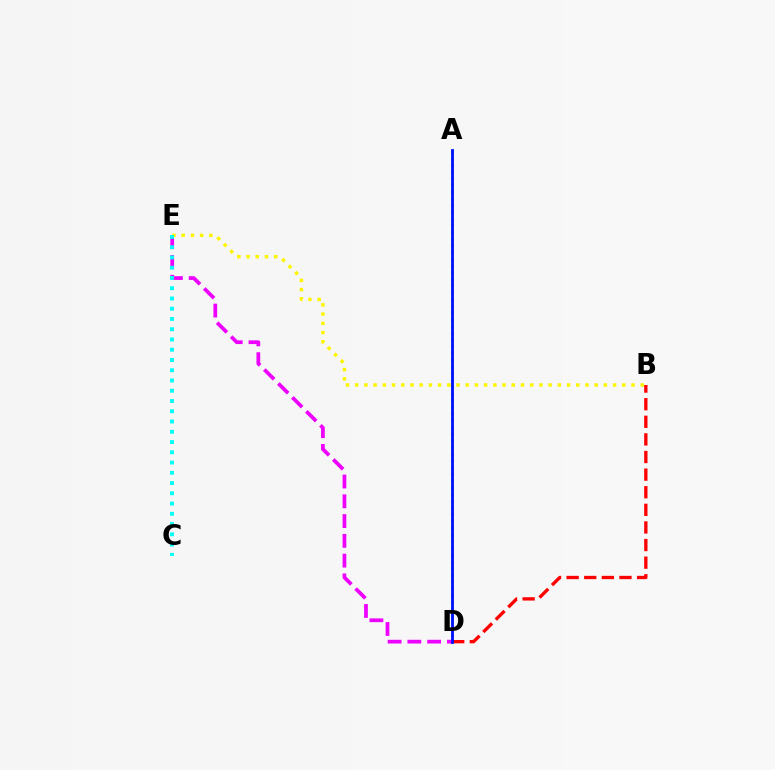{('A', 'D'): [{'color': '#08ff00', 'line_style': 'dotted', 'thickness': 1.83}, {'color': '#0010ff', 'line_style': 'solid', 'thickness': 2.02}], ('D', 'E'): [{'color': '#ee00ff', 'line_style': 'dashed', 'thickness': 2.69}], ('B', 'E'): [{'color': '#fcf500', 'line_style': 'dotted', 'thickness': 2.5}], ('B', 'D'): [{'color': '#ff0000', 'line_style': 'dashed', 'thickness': 2.39}], ('C', 'E'): [{'color': '#00fff6', 'line_style': 'dotted', 'thickness': 2.79}]}